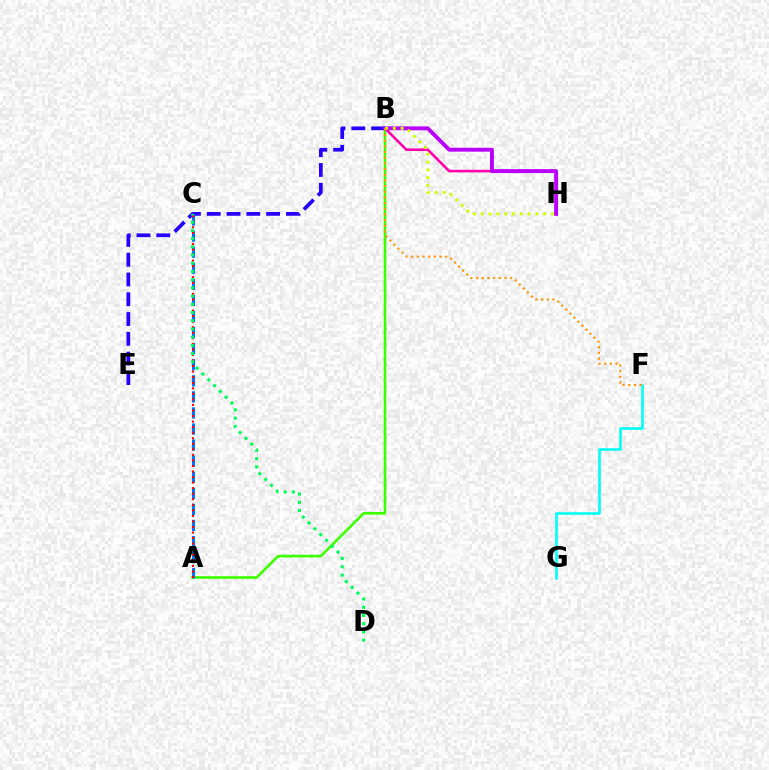{('F', 'G'): [{'color': '#00fff6', 'line_style': 'solid', 'thickness': 1.89}], ('A', 'B'): [{'color': '#3dff00', 'line_style': 'solid', 'thickness': 1.9}], ('B', 'E'): [{'color': '#2500ff', 'line_style': 'dashed', 'thickness': 2.69}], ('A', 'C'): [{'color': '#0074ff', 'line_style': 'dashed', 'thickness': 2.18}, {'color': '#ff0000', 'line_style': 'dotted', 'thickness': 1.51}], ('B', 'H'): [{'color': '#ff00ac', 'line_style': 'solid', 'thickness': 1.87}, {'color': '#b900ff', 'line_style': 'solid', 'thickness': 2.79}, {'color': '#d1ff00', 'line_style': 'dotted', 'thickness': 2.12}], ('C', 'D'): [{'color': '#00ff5c', 'line_style': 'dotted', 'thickness': 2.23}], ('B', 'F'): [{'color': '#ff9400', 'line_style': 'dotted', 'thickness': 1.54}]}